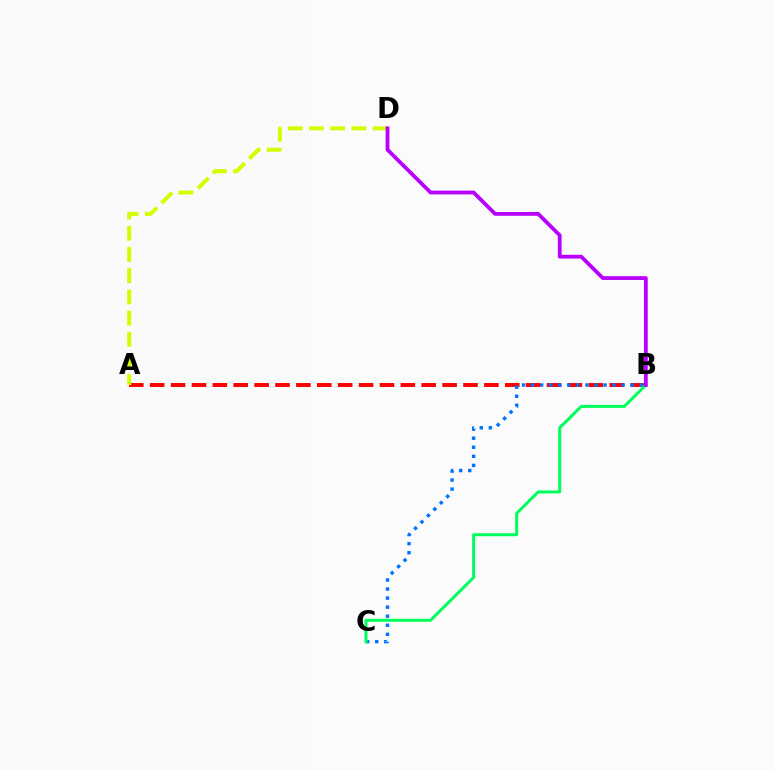{('A', 'B'): [{'color': '#ff0000', 'line_style': 'dashed', 'thickness': 2.84}], ('B', 'C'): [{'color': '#0074ff', 'line_style': 'dotted', 'thickness': 2.46}, {'color': '#00ff5c', 'line_style': 'solid', 'thickness': 2.16}], ('A', 'D'): [{'color': '#d1ff00', 'line_style': 'dashed', 'thickness': 2.88}], ('B', 'D'): [{'color': '#b900ff', 'line_style': 'solid', 'thickness': 2.73}]}